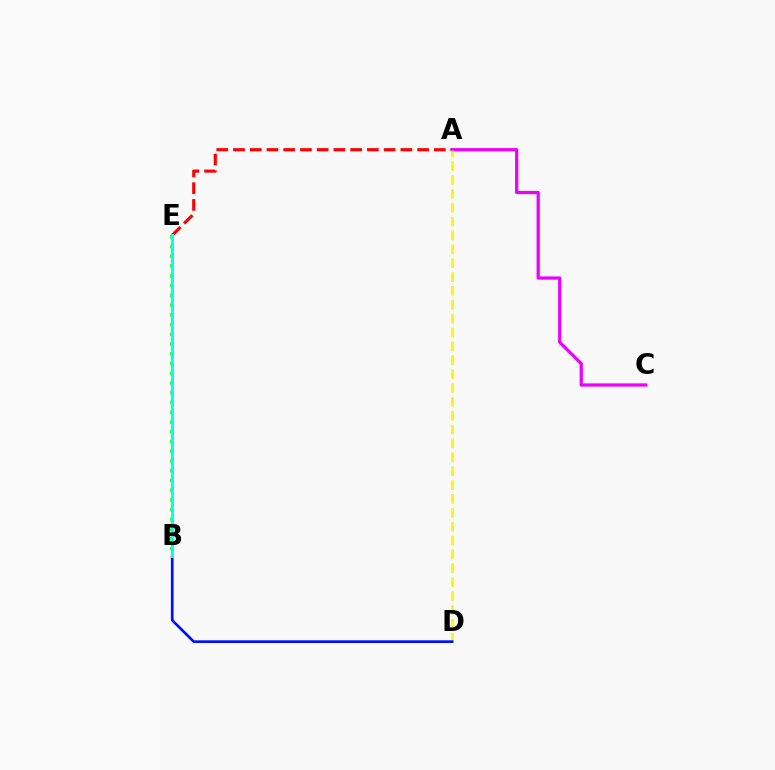{('A', 'C'): [{'color': '#ee00ff', 'line_style': 'solid', 'thickness': 2.34}], ('B', 'E'): [{'color': '#08ff00', 'line_style': 'dotted', 'thickness': 2.65}, {'color': '#00fff6', 'line_style': 'solid', 'thickness': 2.13}], ('A', 'E'): [{'color': '#ff0000', 'line_style': 'dashed', 'thickness': 2.27}], ('A', 'D'): [{'color': '#fcf500', 'line_style': 'dashed', 'thickness': 1.88}], ('B', 'D'): [{'color': '#0010ff', 'line_style': 'solid', 'thickness': 1.95}]}